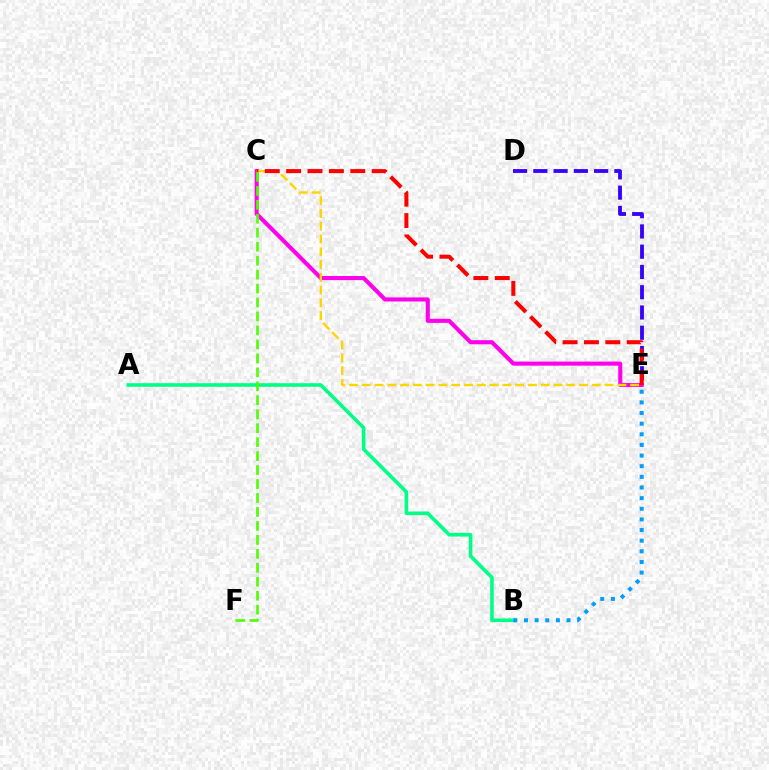{('A', 'B'): [{'color': '#00ff86', 'line_style': 'solid', 'thickness': 2.6}], ('D', 'E'): [{'color': '#3700ff', 'line_style': 'dashed', 'thickness': 2.75}], ('C', 'E'): [{'color': '#ff00ed', 'line_style': 'solid', 'thickness': 2.94}, {'color': '#ffd500', 'line_style': 'dashed', 'thickness': 1.74}, {'color': '#ff0000', 'line_style': 'dashed', 'thickness': 2.9}], ('B', 'E'): [{'color': '#009eff', 'line_style': 'dotted', 'thickness': 2.89}], ('C', 'F'): [{'color': '#4fff00', 'line_style': 'dashed', 'thickness': 1.9}]}